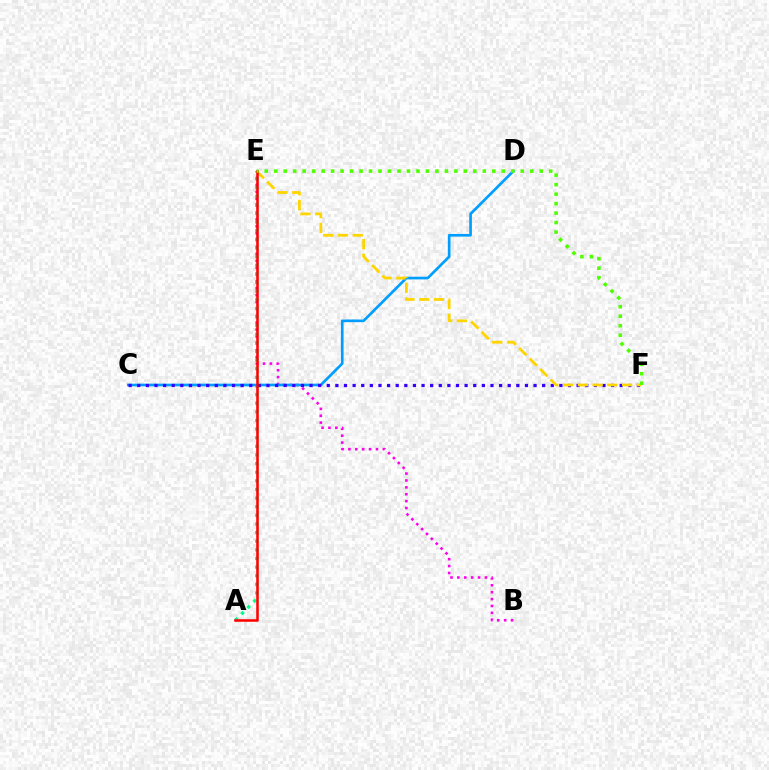{('B', 'E'): [{'color': '#ff00ed', 'line_style': 'dotted', 'thickness': 1.87}], ('A', 'E'): [{'color': '#00ff86', 'line_style': 'dotted', 'thickness': 2.34}, {'color': '#ff0000', 'line_style': 'solid', 'thickness': 1.83}], ('C', 'D'): [{'color': '#009eff', 'line_style': 'solid', 'thickness': 1.93}], ('C', 'F'): [{'color': '#3700ff', 'line_style': 'dotted', 'thickness': 2.34}], ('E', 'F'): [{'color': '#ffd500', 'line_style': 'dashed', 'thickness': 2.0}, {'color': '#4fff00', 'line_style': 'dotted', 'thickness': 2.58}]}